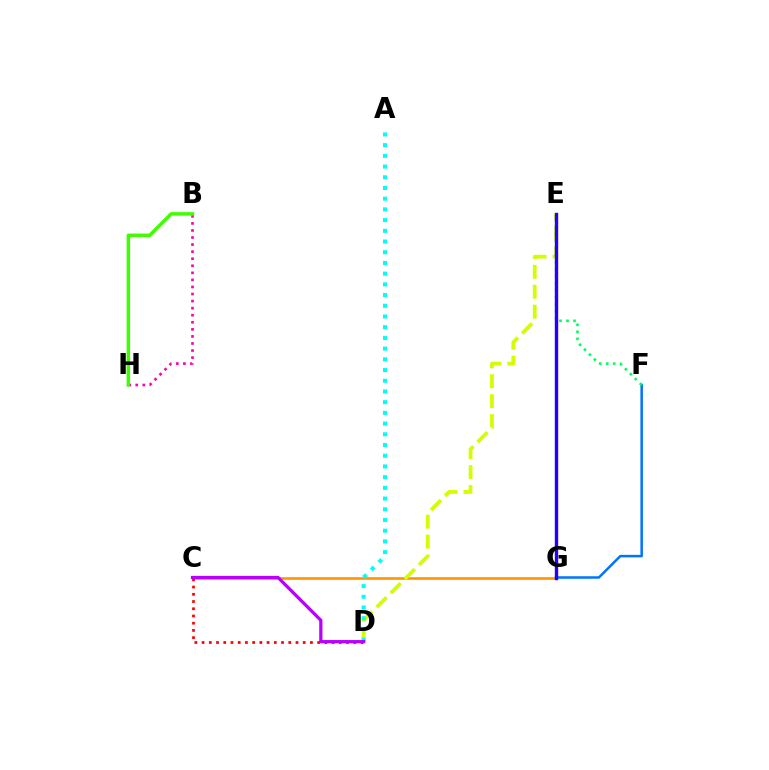{('C', 'G'): [{'color': '#ff9400', 'line_style': 'solid', 'thickness': 1.86}], ('D', 'E'): [{'color': '#d1ff00', 'line_style': 'dashed', 'thickness': 2.71}], ('C', 'D'): [{'color': '#ff0000', 'line_style': 'dotted', 'thickness': 1.96}, {'color': '#b900ff', 'line_style': 'solid', 'thickness': 2.33}], ('B', 'H'): [{'color': '#ff00ac', 'line_style': 'dotted', 'thickness': 1.92}, {'color': '#3dff00', 'line_style': 'solid', 'thickness': 2.49}], ('F', 'G'): [{'color': '#0074ff', 'line_style': 'solid', 'thickness': 1.81}], ('E', 'F'): [{'color': '#00ff5c', 'line_style': 'dotted', 'thickness': 1.9}], ('A', 'D'): [{'color': '#00fff6', 'line_style': 'dotted', 'thickness': 2.91}], ('E', 'G'): [{'color': '#2500ff', 'line_style': 'solid', 'thickness': 2.43}]}